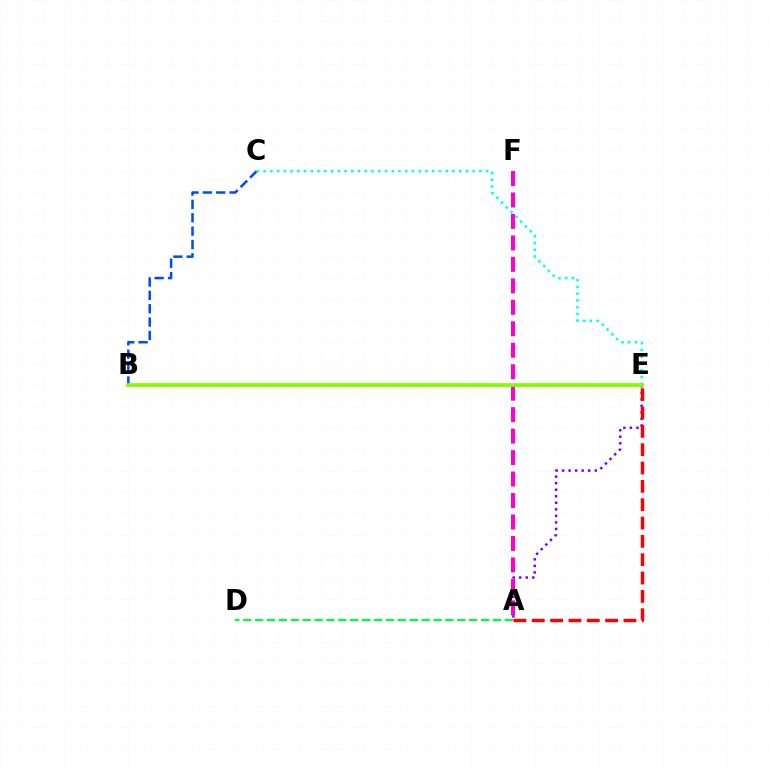{('B', 'E'): [{'color': '#ffbd00', 'line_style': 'solid', 'thickness': 1.94}, {'color': '#84ff00', 'line_style': 'solid', 'thickness': 2.67}], ('A', 'E'): [{'color': '#7200ff', 'line_style': 'dotted', 'thickness': 1.78}, {'color': '#ff0000', 'line_style': 'dashed', 'thickness': 2.49}], ('A', 'F'): [{'color': '#ff00cf', 'line_style': 'dashed', 'thickness': 2.92}], ('B', 'C'): [{'color': '#004bff', 'line_style': 'dashed', 'thickness': 1.82}], ('A', 'D'): [{'color': '#00ff39', 'line_style': 'dashed', 'thickness': 1.62}], ('C', 'E'): [{'color': '#00fff6', 'line_style': 'dotted', 'thickness': 1.83}]}